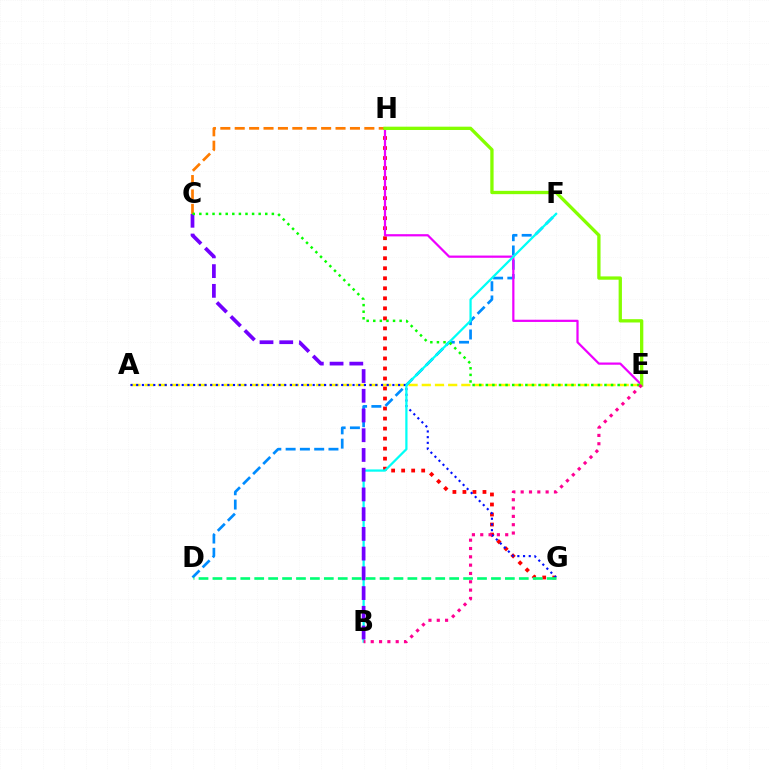{('A', 'E'): [{'color': '#fcf500', 'line_style': 'dashed', 'thickness': 1.79}], ('G', 'H'): [{'color': '#ff0000', 'line_style': 'dotted', 'thickness': 2.72}], ('D', 'F'): [{'color': '#008cff', 'line_style': 'dashed', 'thickness': 1.94}], ('A', 'G'): [{'color': '#0010ff', 'line_style': 'dotted', 'thickness': 1.55}], ('E', 'H'): [{'color': '#ee00ff', 'line_style': 'solid', 'thickness': 1.6}, {'color': '#84ff00', 'line_style': 'solid', 'thickness': 2.38}], ('B', 'F'): [{'color': '#00fff6', 'line_style': 'solid', 'thickness': 1.62}], ('C', 'H'): [{'color': '#ff7c00', 'line_style': 'dashed', 'thickness': 1.96}], ('B', 'C'): [{'color': '#7200ff', 'line_style': 'dashed', 'thickness': 2.68}], ('D', 'G'): [{'color': '#00ff74', 'line_style': 'dashed', 'thickness': 1.89}], ('C', 'E'): [{'color': '#08ff00', 'line_style': 'dotted', 'thickness': 1.79}], ('B', 'E'): [{'color': '#ff0094', 'line_style': 'dotted', 'thickness': 2.26}]}